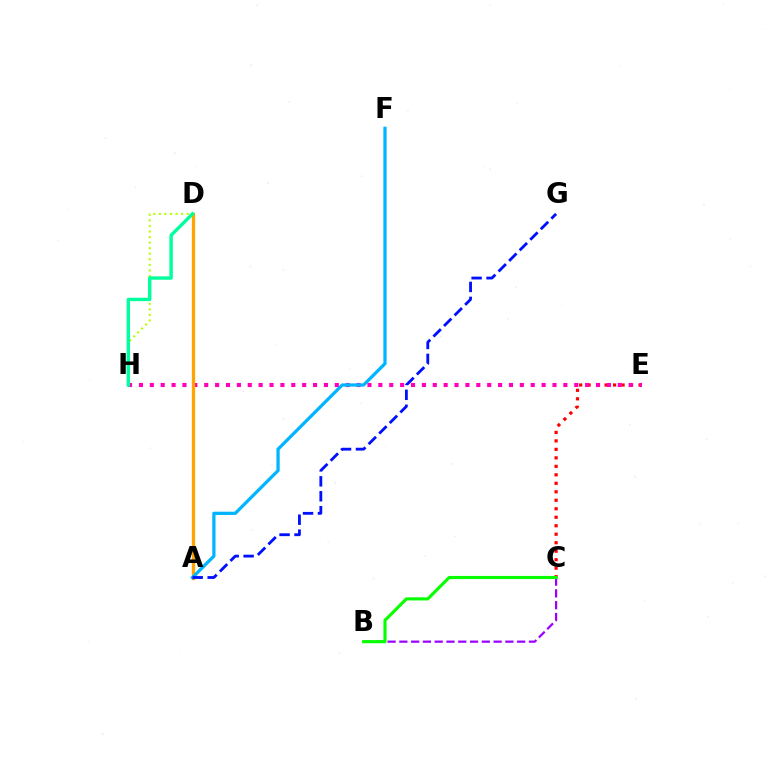{('C', 'E'): [{'color': '#ff0000', 'line_style': 'dotted', 'thickness': 2.31}], ('D', 'H'): [{'color': '#b3ff00', 'line_style': 'dotted', 'thickness': 1.51}, {'color': '#00ff9d', 'line_style': 'solid', 'thickness': 2.44}], ('E', 'H'): [{'color': '#ff00bd', 'line_style': 'dotted', 'thickness': 2.96}], ('A', 'D'): [{'color': '#ffa500', 'line_style': 'solid', 'thickness': 2.39}], ('A', 'F'): [{'color': '#00b5ff', 'line_style': 'solid', 'thickness': 2.34}], ('B', 'C'): [{'color': '#9b00ff', 'line_style': 'dashed', 'thickness': 1.6}, {'color': '#08ff00', 'line_style': 'solid', 'thickness': 2.24}], ('A', 'G'): [{'color': '#0010ff', 'line_style': 'dashed', 'thickness': 2.03}]}